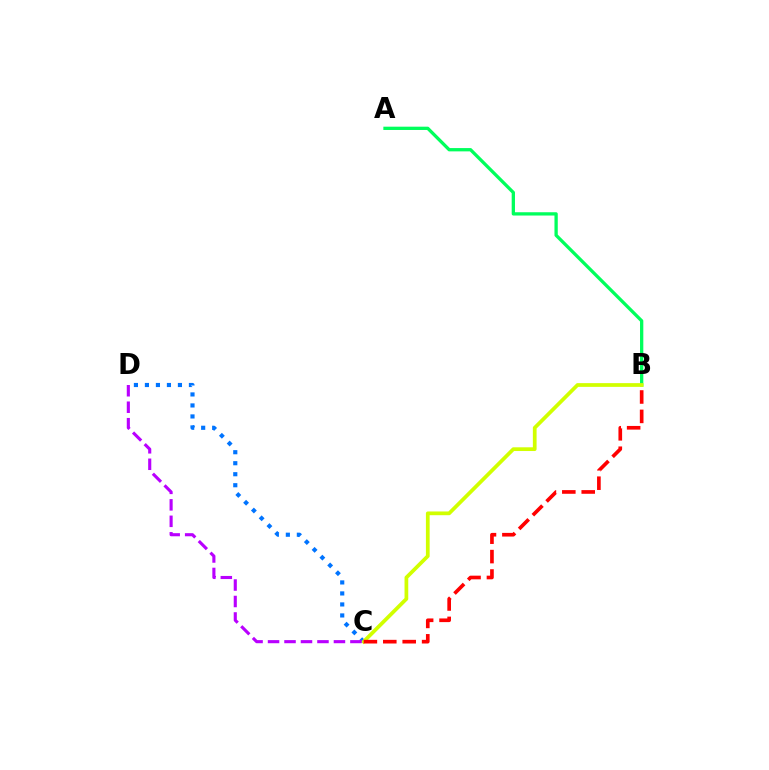{('A', 'B'): [{'color': '#00ff5c', 'line_style': 'solid', 'thickness': 2.37}], ('C', 'D'): [{'color': '#0074ff', 'line_style': 'dotted', 'thickness': 2.99}, {'color': '#b900ff', 'line_style': 'dashed', 'thickness': 2.24}], ('B', 'C'): [{'color': '#d1ff00', 'line_style': 'solid', 'thickness': 2.69}, {'color': '#ff0000', 'line_style': 'dashed', 'thickness': 2.64}]}